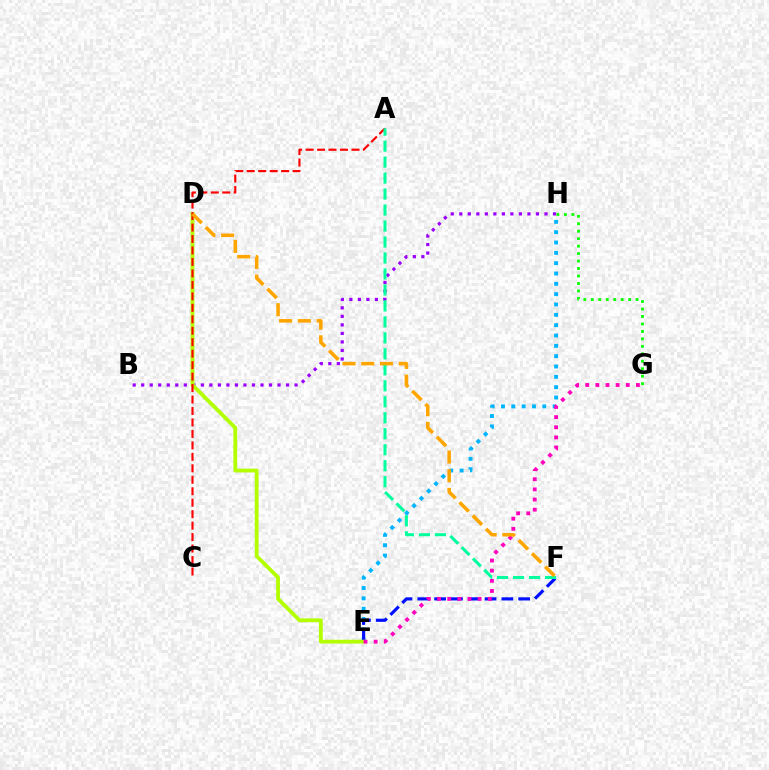{('E', 'H'): [{'color': '#00b5ff', 'line_style': 'dotted', 'thickness': 2.81}], ('B', 'H'): [{'color': '#9b00ff', 'line_style': 'dotted', 'thickness': 2.32}], ('E', 'F'): [{'color': '#0010ff', 'line_style': 'dashed', 'thickness': 2.28}], ('G', 'H'): [{'color': '#08ff00', 'line_style': 'dotted', 'thickness': 2.03}], ('D', 'E'): [{'color': '#b3ff00', 'line_style': 'solid', 'thickness': 2.74}], ('E', 'G'): [{'color': '#ff00bd', 'line_style': 'dotted', 'thickness': 2.75}], ('A', 'C'): [{'color': '#ff0000', 'line_style': 'dashed', 'thickness': 1.56}], ('A', 'F'): [{'color': '#00ff9d', 'line_style': 'dashed', 'thickness': 2.17}], ('D', 'F'): [{'color': '#ffa500', 'line_style': 'dashed', 'thickness': 2.54}]}